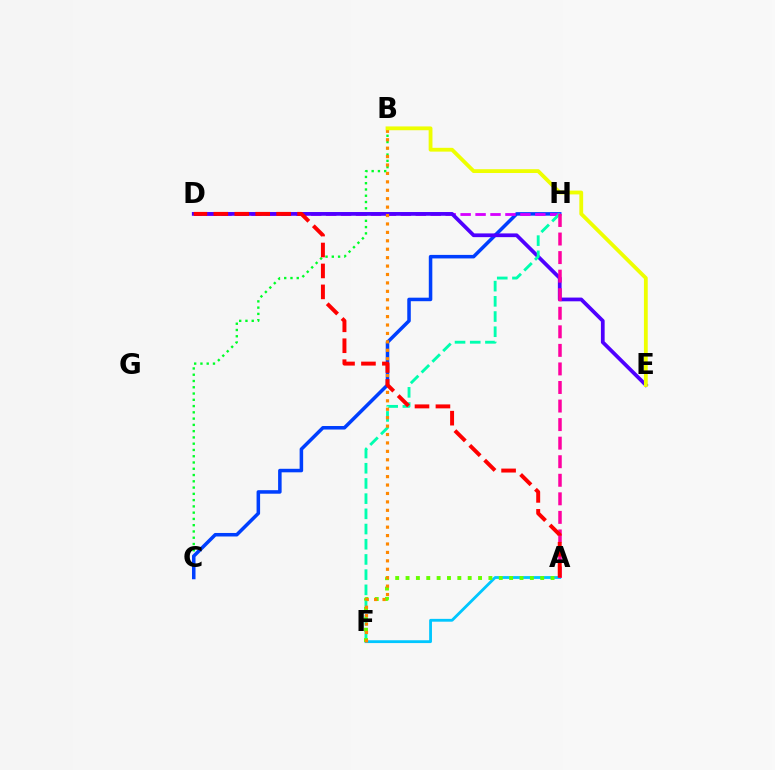{('B', 'C'): [{'color': '#00ff27', 'line_style': 'dotted', 'thickness': 1.7}], ('C', 'H'): [{'color': '#003fff', 'line_style': 'solid', 'thickness': 2.54}], ('D', 'H'): [{'color': '#d600ff', 'line_style': 'dashed', 'thickness': 2.03}], ('A', 'F'): [{'color': '#00c7ff', 'line_style': 'solid', 'thickness': 2.03}, {'color': '#66ff00', 'line_style': 'dotted', 'thickness': 2.81}], ('D', 'E'): [{'color': '#4f00ff', 'line_style': 'solid', 'thickness': 2.69}], ('F', 'H'): [{'color': '#00ffaf', 'line_style': 'dashed', 'thickness': 2.06}], ('B', 'F'): [{'color': '#ff8800', 'line_style': 'dotted', 'thickness': 2.29}], ('A', 'H'): [{'color': '#ff00a0', 'line_style': 'dashed', 'thickness': 2.52}], ('A', 'D'): [{'color': '#ff0000', 'line_style': 'dashed', 'thickness': 2.84}], ('B', 'E'): [{'color': '#eeff00', 'line_style': 'solid', 'thickness': 2.74}]}